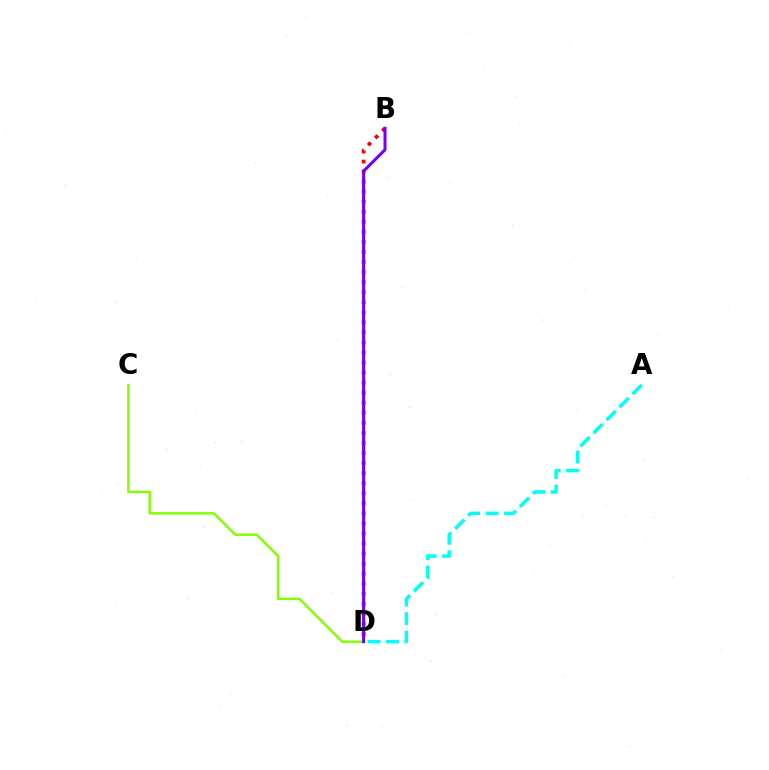{('C', 'D'): [{'color': '#84ff00', 'line_style': 'solid', 'thickness': 1.77}], ('A', 'D'): [{'color': '#00fff6', 'line_style': 'dashed', 'thickness': 2.51}], ('B', 'D'): [{'color': '#ff0000', 'line_style': 'dotted', 'thickness': 2.73}, {'color': '#7200ff', 'line_style': 'solid', 'thickness': 2.18}]}